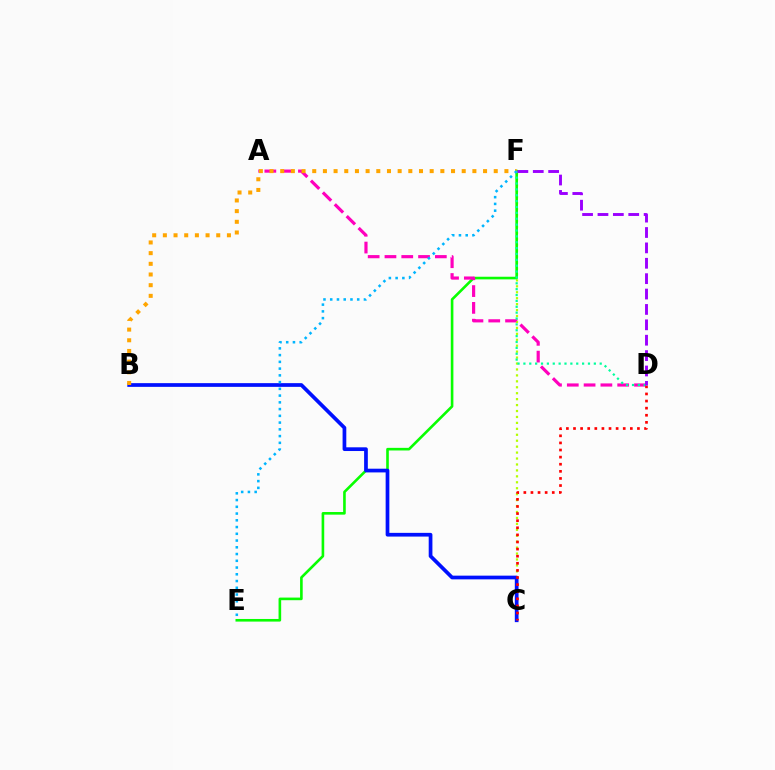{('C', 'F'): [{'color': '#b3ff00', 'line_style': 'dotted', 'thickness': 1.61}], ('E', 'F'): [{'color': '#08ff00', 'line_style': 'solid', 'thickness': 1.89}, {'color': '#00b5ff', 'line_style': 'dotted', 'thickness': 1.83}], ('A', 'D'): [{'color': '#ff00bd', 'line_style': 'dashed', 'thickness': 2.28}], ('B', 'C'): [{'color': '#0010ff', 'line_style': 'solid', 'thickness': 2.67}], ('D', 'F'): [{'color': '#00ff9d', 'line_style': 'dotted', 'thickness': 1.59}, {'color': '#9b00ff', 'line_style': 'dashed', 'thickness': 2.09}], ('B', 'F'): [{'color': '#ffa500', 'line_style': 'dotted', 'thickness': 2.9}], ('C', 'D'): [{'color': '#ff0000', 'line_style': 'dotted', 'thickness': 1.93}]}